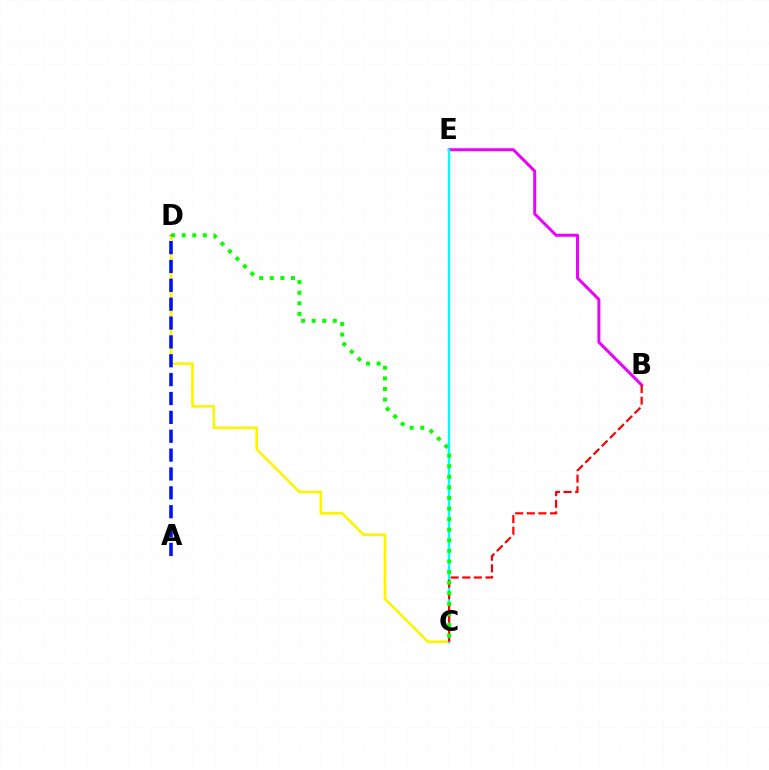{('C', 'D'): [{'color': '#fcf500', 'line_style': 'solid', 'thickness': 1.89}, {'color': '#08ff00', 'line_style': 'dotted', 'thickness': 2.87}], ('B', 'E'): [{'color': '#ee00ff', 'line_style': 'solid', 'thickness': 2.15}], ('C', 'E'): [{'color': '#00fff6', 'line_style': 'solid', 'thickness': 1.63}], ('B', 'C'): [{'color': '#ff0000', 'line_style': 'dashed', 'thickness': 1.58}], ('A', 'D'): [{'color': '#0010ff', 'line_style': 'dashed', 'thickness': 2.56}]}